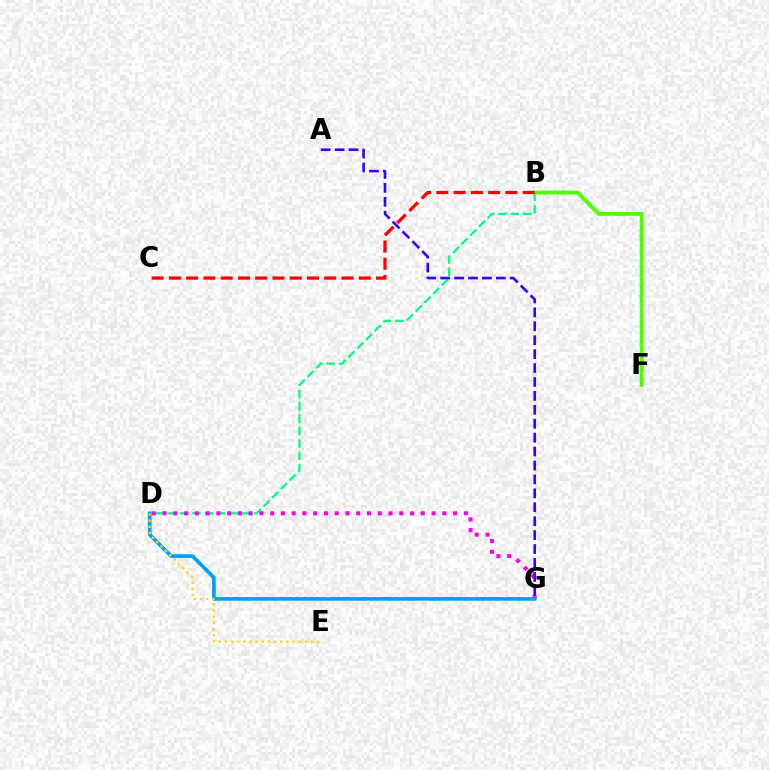{('B', 'D'): [{'color': '#00ff86', 'line_style': 'dashed', 'thickness': 1.67}], ('D', 'G'): [{'color': '#ff00ed', 'line_style': 'dotted', 'thickness': 2.92}, {'color': '#009eff', 'line_style': 'solid', 'thickness': 2.64}], ('B', 'F'): [{'color': '#4fff00', 'line_style': 'solid', 'thickness': 2.81}], ('B', 'C'): [{'color': '#ff0000', 'line_style': 'dashed', 'thickness': 2.35}], ('D', 'E'): [{'color': '#ffd500', 'line_style': 'dotted', 'thickness': 1.67}], ('A', 'G'): [{'color': '#3700ff', 'line_style': 'dashed', 'thickness': 1.89}]}